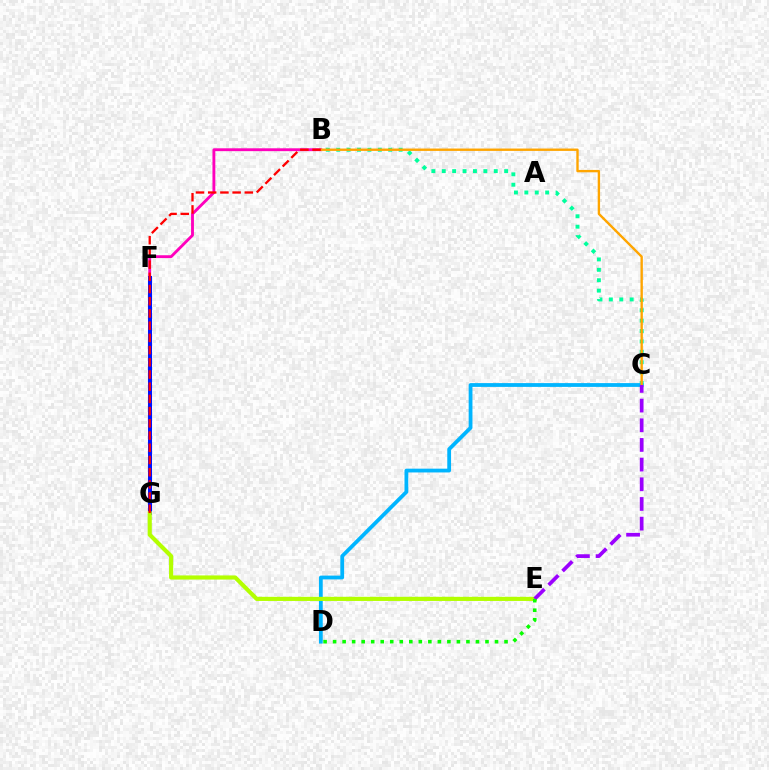{('B', 'C'): [{'color': '#00ff9d', 'line_style': 'dotted', 'thickness': 2.83}, {'color': '#ffa500', 'line_style': 'solid', 'thickness': 1.71}], ('C', 'D'): [{'color': '#00b5ff', 'line_style': 'solid', 'thickness': 2.73}], ('B', 'G'): [{'color': '#ff00bd', 'line_style': 'solid', 'thickness': 2.06}, {'color': '#ff0000', 'line_style': 'dashed', 'thickness': 1.66}], ('F', 'G'): [{'color': '#0010ff', 'line_style': 'solid', 'thickness': 2.91}], ('E', 'G'): [{'color': '#b3ff00', 'line_style': 'solid', 'thickness': 2.98}], ('C', 'E'): [{'color': '#9b00ff', 'line_style': 'dashed', 'thickness': 2.67}], ('D', 'E'): [{'color': '#08ff00', 'line_style': 'dotted', 'thickness': 2.59}]}